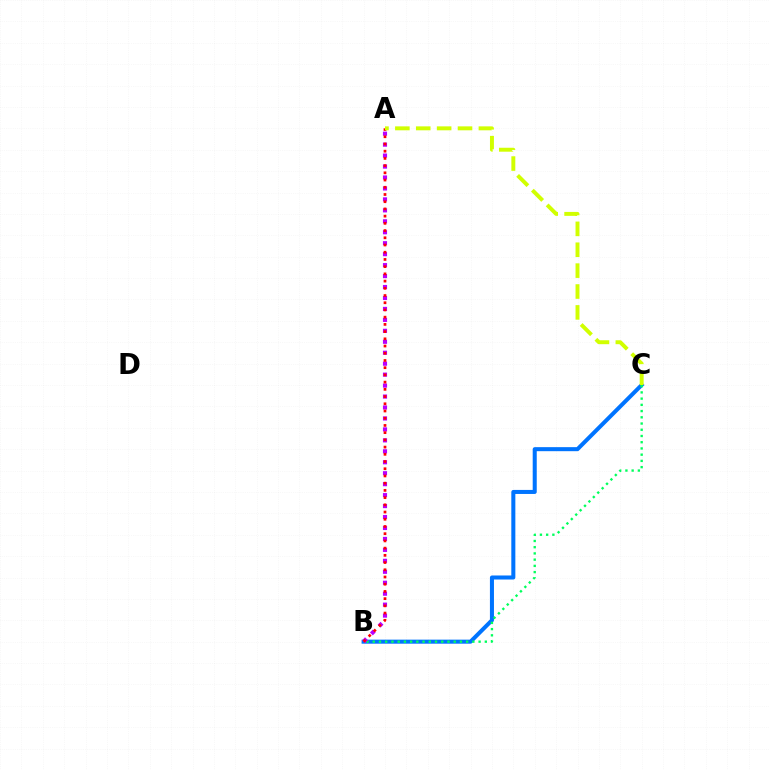{('B', 'C'): [{'color': '#0074ff', 'line_style': 'solid', 'thickness': 2.91}, {'color': '#00ff5c', 'line_style': 'dotted', 'thickness': 1.69}], ('A', 'B'): [{'color': '#b900ff', 'line_style': 'dotted', 'thickness': 2.98}, {'color': '#ff0000', 'line_style': 'dotted', 'thickness': 1.96}], ('A', 'C'): [{'color': '#d1ff00', 'line_style': 'dashed', 'thickness': 2.84}]}